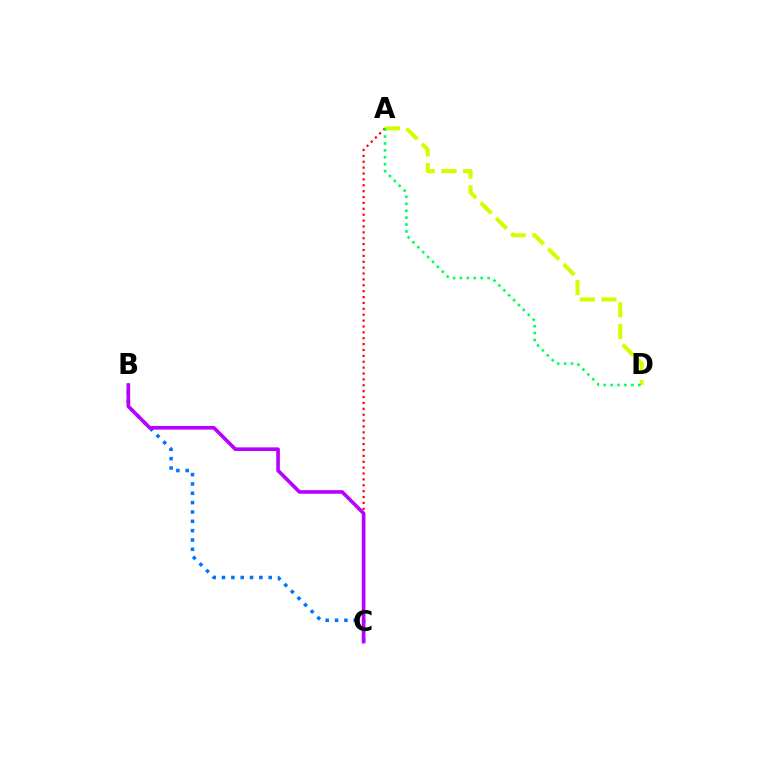{('A', 'C'): [{'color': '#ff0000', 'line_style': 'dotted', 'thickness': 1.6}], ('B', 'C'): [{'color': '#0074ff', 'line_style': 'dotted', 'thickness': 2.54}, {'color': '#b900ff', 'line_style': 'solid', 'thickness': 2.61}], ('A', 'D'): [{'color': '#d1ff00', 'line_style': 'dashed', 'thickness': 2.94}, {'color': '#00ff5c', 'line_style': 'dotted', 'thickness': 1.88}]}